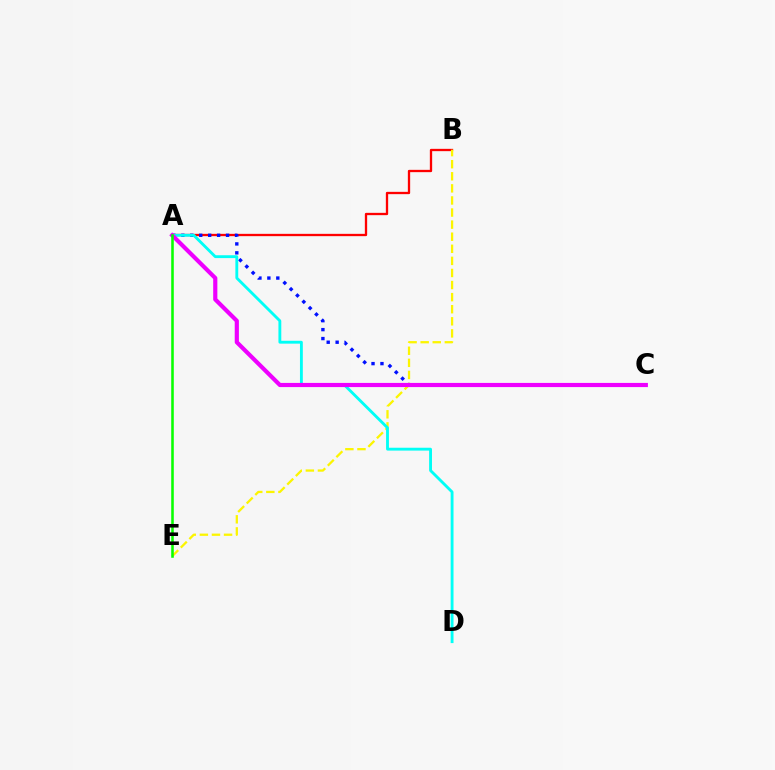{('A', 'B'): [{'color': '#ff0000', 'line_style': 'solid', 'thickness': 1.67}], ('A', 'C'): [{'color': '#0010ff', 'line_style': 'dotted', 'thickness': 2.43}, {'color': '#ee00ff', 'line_style': 'solid', 'thickness': 3.0}], ('B', 'E'): [{'color': '#fcf500', 'line_style': 'dashed', 'thickness': 1.64}], ('A', 'D'): [{'color': '#00fff6', 'line_style': 'solid', 'thickness': 2.06}], ('A', 'E'): [{'color': '#08ff00', 'line_style': 'solid', 'thickness': 1.85}]}